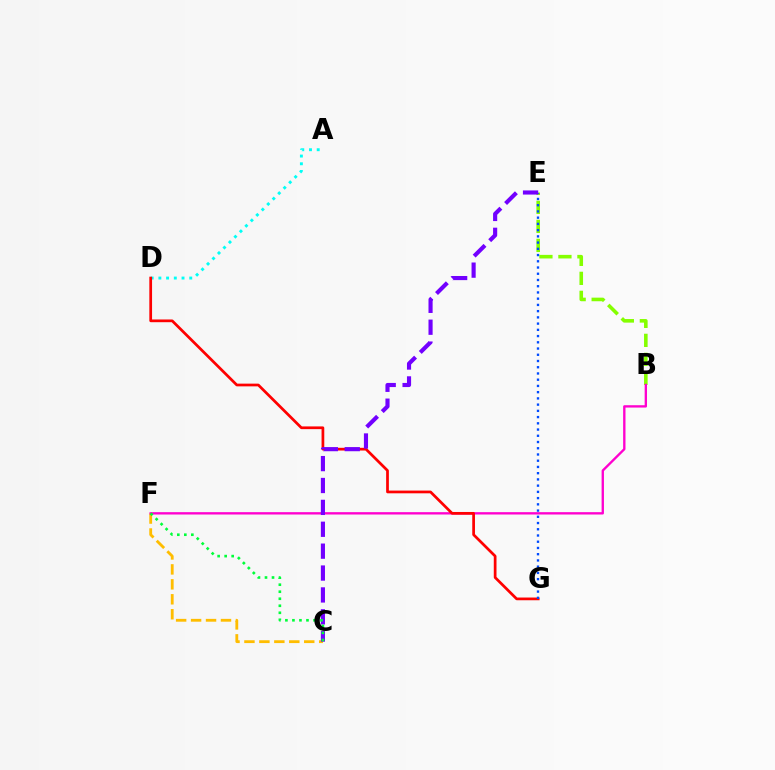{('B', 'E'): [{'color': '#84ff00', 'line_style': 'dashed', 'thickness': 2.58}], ('A', 'D'): [{'color': '#00fff6', 'line_style': 'dotted', 'thickness': 2.1}], ('C', 'F'): [{'color': '#ffbd00', 'line_style': 'dashed', 'thickness': 2.03}, {'color': '#00ff39', 'line_style': 'dotted', 'thickness': 1.91}], ('B', 'F'): [{'color': '#ff00cf', 'line_style': 'solid', 'thickness': 1.69}], ('D', 'G'): [{'color': '#ff0000', 'line_style': 'solid', 'thickness': 1.96}], ('E', 'G'): [{'color': '#004bff', 'line_style': 'dotted', 'thickness': 1.69}], ('C', 'E'): [{'color': '#7200ff', 'line_style': 'dashed', 'thickness': 2.97}]}